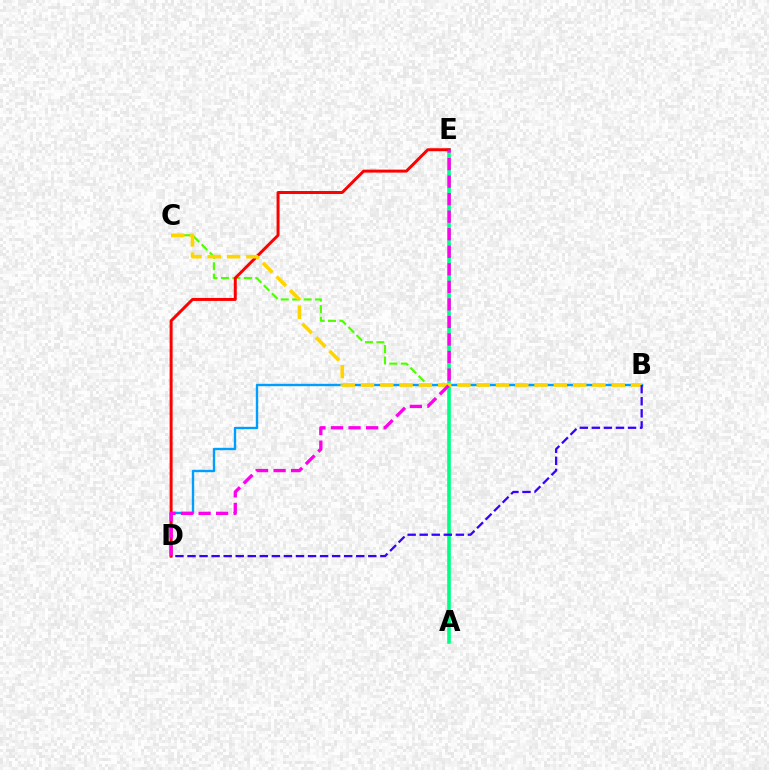{('A', 'E'): [{'color': '#00ff86', 'line_style': 'solid', 'thickness': 2.6}], ('B', 'C'): [{'color': '#4fff00', 'line_style': 'dashed', 'thickness': 1.55}, {'color': '#ffd500', 'line_style': 'dashed', 'thickness': 2.62}], ('B', 'D'): [{'color': '#009eff', 'line_style': 'solid', 'thickness': 1.7}, {'color': '#3700ff', 'line_style': 'dashed', 'thickness': 1.64}], ('D', 'E'): [{'color': '#ff0000', 'line_style': 'solid', 'thickness': 2.14}, {'color': '#ff00ed', 'line_style': 'dashed', 'thickness': 2.38}]}